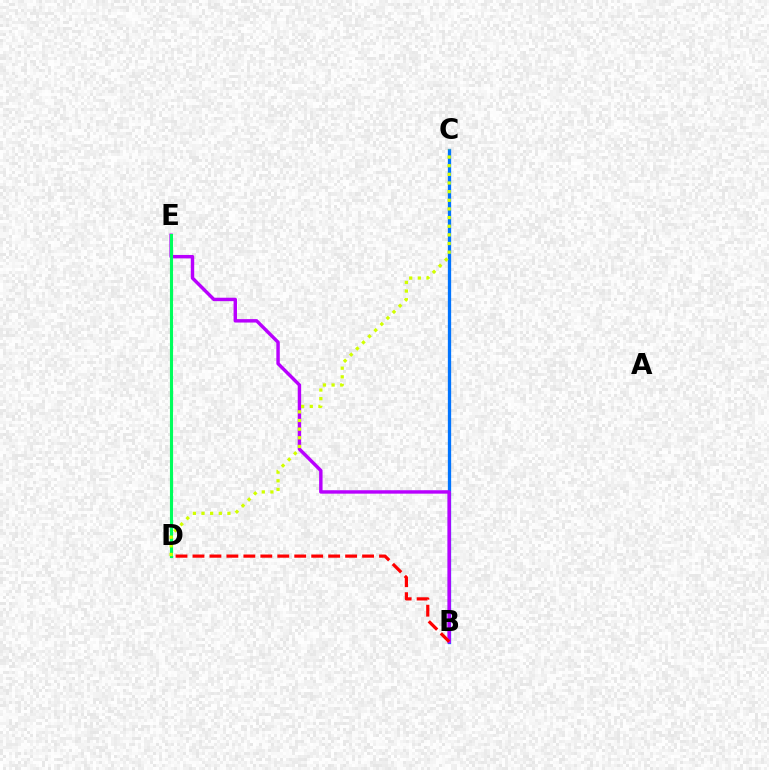{('B', 'C'): [{'color': '#0074ff', 'line_style': 'solid', 'thickness': 2.37}], ('B', 'E'): [{'color': '#b900ff', 'line_style': 'solid', 'thickness': 2.47}], ('D', 'E'): [{'color': '#00ff5c', 'line_style': 'solid', 'thickness': 2.25}], ('B', 'D'): [{'color': '#ff0000', 'line_style': 'dashed', 'thickness': 2.3}], ('C', 'D'): [{'color': '#d1ff00', 'line_style': 'dotted', 'thickness': 2.35}]}